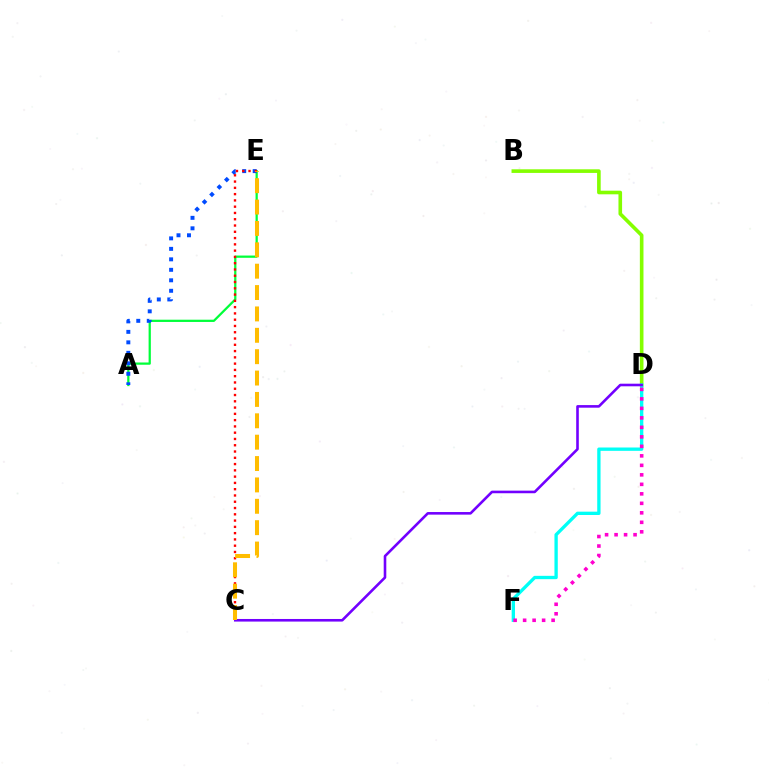{('B', 'D'): [{'color': '#84ff00', 'line_style': 'solid', 'thickness': 2.61}], ('A', 'E'): [{'color': '#00ff39', 'line_style': 'solid', 'thickness': 1.62}, {'color': '#004bff', 'line_style': 'dotted', 'thickness': 2.85}], ('D', 'F'): [{'color': '#00fff6', 'line_style': 'solid', 'thickness': 2.4}, {'color': '#ff00cf', 'line_style': 'dotted', 'thickness': 2.58}], ('C', 'D'): [{'color': '#7200ff', 'line_style': 'solid', 'thickness': 1.87}], ('C', 'E'): [{'color': '#ff0000', 'line_style': 'dotted', 'thickness': 1.71}, {'color': '#ffbd00', 'line_style': 'dashed', 'thickness': 2.9}]}